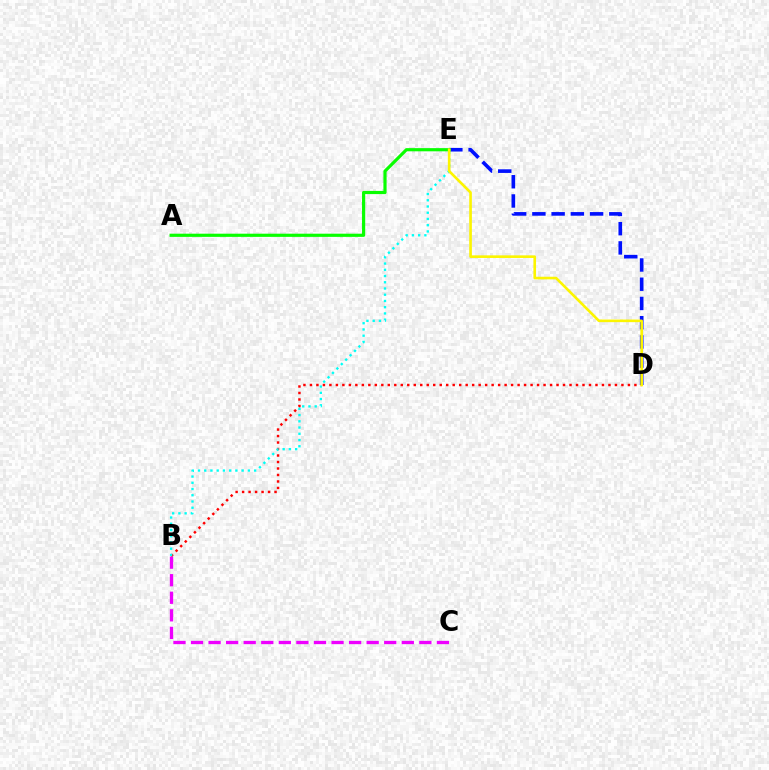{('B', 'C'): [{'color': '#ee00ff', 'line_style': 'dashed', 'thickness': 2.39}], ('B', 'D'): [{'color': '#ff0000', 'line_style': 'dotted', 'thickness': 1.76}], ('D', 'E'): [{'color': '#0010ff', 'line_style': 'dashed', 'thickness': 2.61}, {'color': '#fcf500', 'line_style': 'solid', 'thickness': 1.89}], ('B', 'E'): [{'color': '#00fff6', 'line_style': 'dotted', 'thickness': 1.69}], ('A', 'E'): [{'color': '#08ff00', 'line_style': 'solid', 'thickness': 2.29}]}